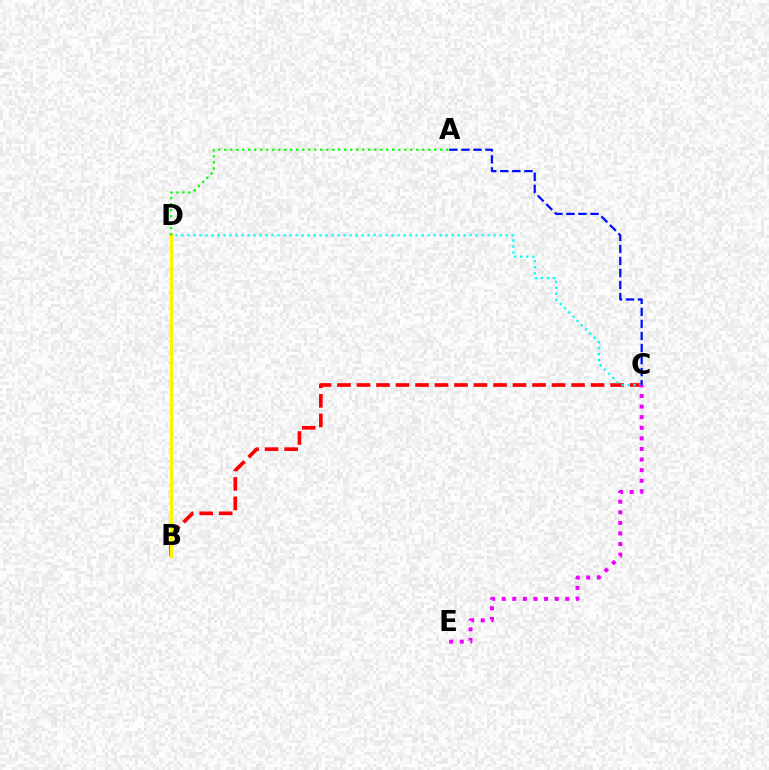{('B', 'C'): [{'color': '#ff0000', 'line_style': 'dashed', 'thickness': 2.65}], ('C', 'D'): [{'color': '#00fff6', 'line_style': 'dotted', 'thickness': 1.63}], ('B', 'D'): [{'color': '#fcf500', 'line_style': 'solid', 'thickness': 2.3}], ('A', 'C'): [{'color': '#0010ff', 'line_style': 'dashed', 'thickness': 1.64}], ('A', 'D'): [{'color': '#08ff00', 'line_style': 'dotted', 'thickness': 1.63}], ('C', 'E'): [{'color': '#ee00ff', 'line_style': 'dotted', 'thickness': 2.88}]}